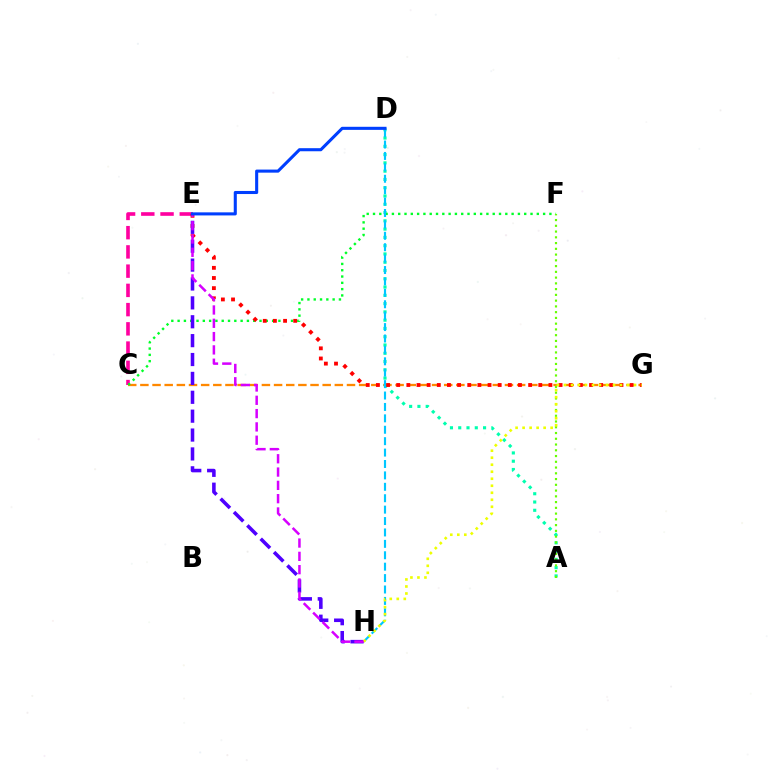{('C', 'E'): [{'color': '#ff00a0', 'line_style': 'dashed', 'thickness': 2.61}], ('C', 'G'): [{'color': '#ff8800', 'line_style': 'dashed', 'thickness': 1.65}], ('A', 'D'): [{'color': '#00ffaf', 'line_style': 'dotted', 'thickness': 2.25}], ('C', 'F'): [{'color': '#00ff27', 'line_style': 'dotted', 'thickness': 1.71}], ('A', 'F'): [{'color': '#66ff00', 'line_style': 'dotted', 'thickness': 1.56}], ('E', 'G'): [{'color': '#ff0000', 'line_style': 'dotted', 'thickness': 2.76}], ('D', 'H'): [{'color': '#00c7ff', 'line_style': 'dashed', 'thickness': 1.55}], ('E', 'H'): [{'color': '#4f00ff', 'line_style': 'dashed', 'thickness': 2.57}, {'color': '#d600ff', 'line_style': 'dashed', 'thickness': 1.81}], ('G', 'H'): [{'color': '#eeff00', 'line_style': 'dotted', 'thickness': 1.9}], ('D', 'E'): [{'color': '#003fff', 'line_style': 'solid', 'thickness': 2.21}]}